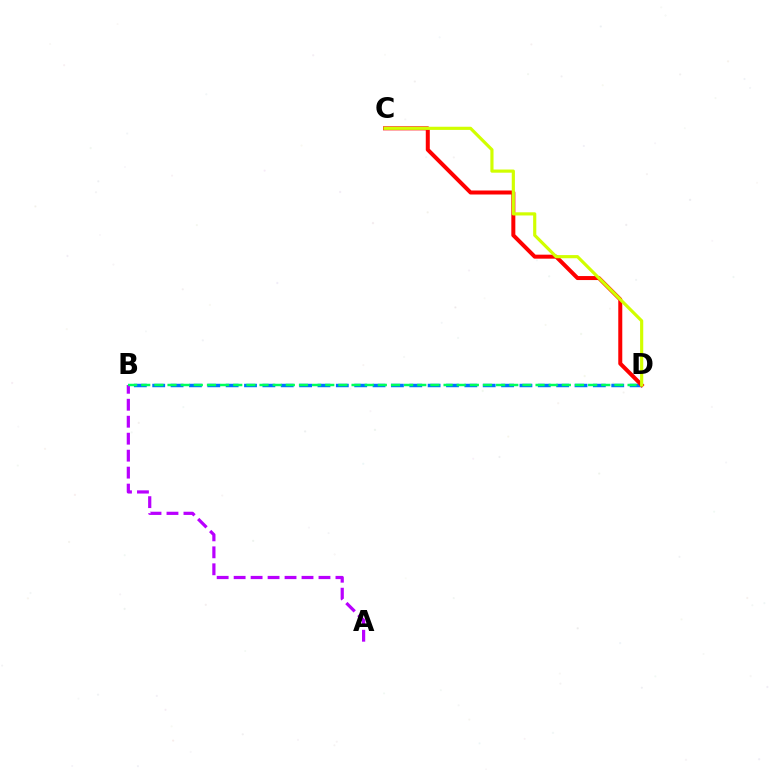{('B', 'D'): [{'color': '#0074ff', 'line_style': 'dashed', 'thickness': 2.49}, {'color': '#00ff5c', 'line_style': 'dashed', 'thickness': 1.79}], ('A', 'B'): [{'color': '#b900ff', 'line_style': 'dashed', 'thickness': 2.31}], ('C', 'D'): [{'color': '#ff0000', 'line_style': 'solid', 'thickness': 2.88}, {'color': '#d1ff00', 'line_style': 'solid', 'thickness': 2.28}]}